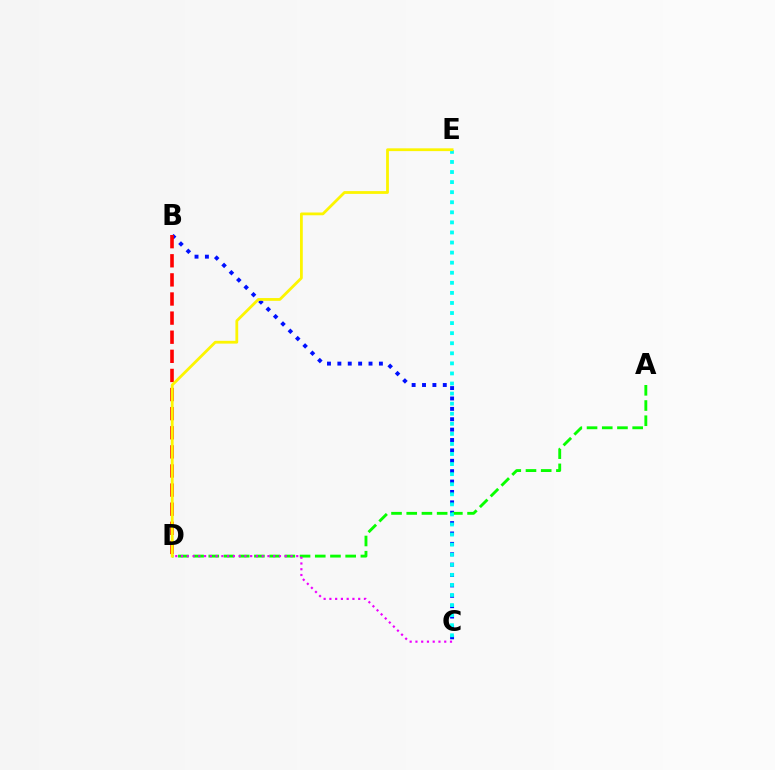{('B', 'C'): [{'color': '#0010ff', 'line_style': 'dotted', 'thickness': 2.82}], ('B', 'D'): [{'color': '#ff0000', 'line_style': 'dashed', 'thickness': 2.6}], ('A', 'D'): [{'color': '#08ff00', 'line_style': 'dashed', 'thickness': 2.07}], ('C', 'E'): [{'color': '#00fff6', 'line_style': 'dotted', 'thickness': 2.74}], ('D', 'E'): [{'color': '#fcf500', 'line_style': 'solid', 'thickness': 2.01}], ('C', 'D'): [{'color': '#ee00ff', 'line_style': 'dotted', 'thickness': 1.56}]}